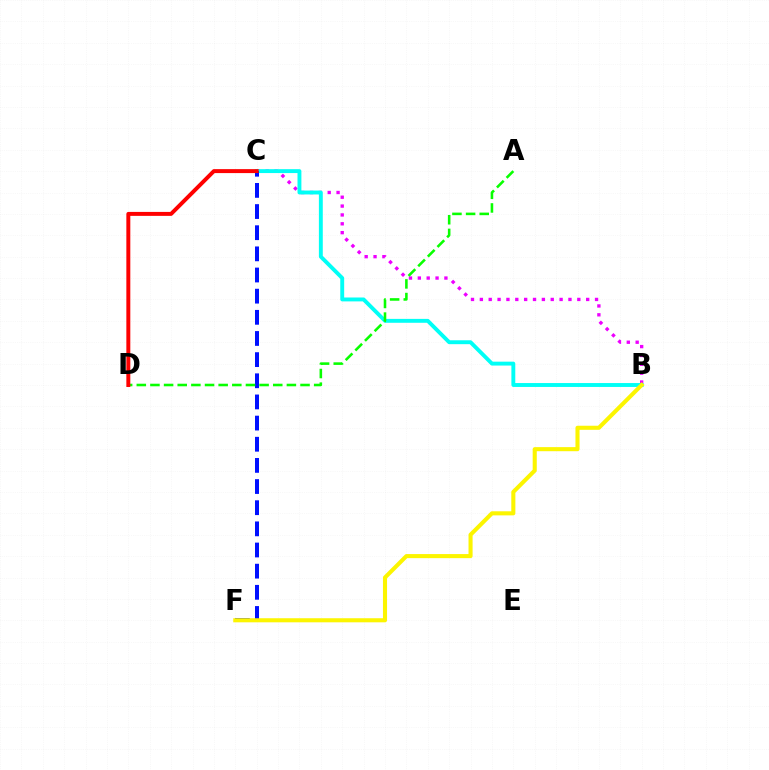{('B', 'C'): [{'color': '#ee00ff', 'line_style': 'dotted', 'thickness': 2.41}, {'color': '#00fff6', 'line_style': 'solid', 'thickness': 2.81}], ('C', 'F'): [{'color': '#0010ff', 'line_style': 'dashed', 'thickness': 2.87}], ('B', 'F'): [{'color': '#fcf500', 'line_style': 'solid', 'thickness': 2.93}], ('A', 'D'): [{'color': '#08ff00', 'line_style': 'dashed', 'thickness': 1.85}], ('C', 'D'): [{'color': '#ff0000', 'line_style': 'solid', 'thickness': 2.85}]}